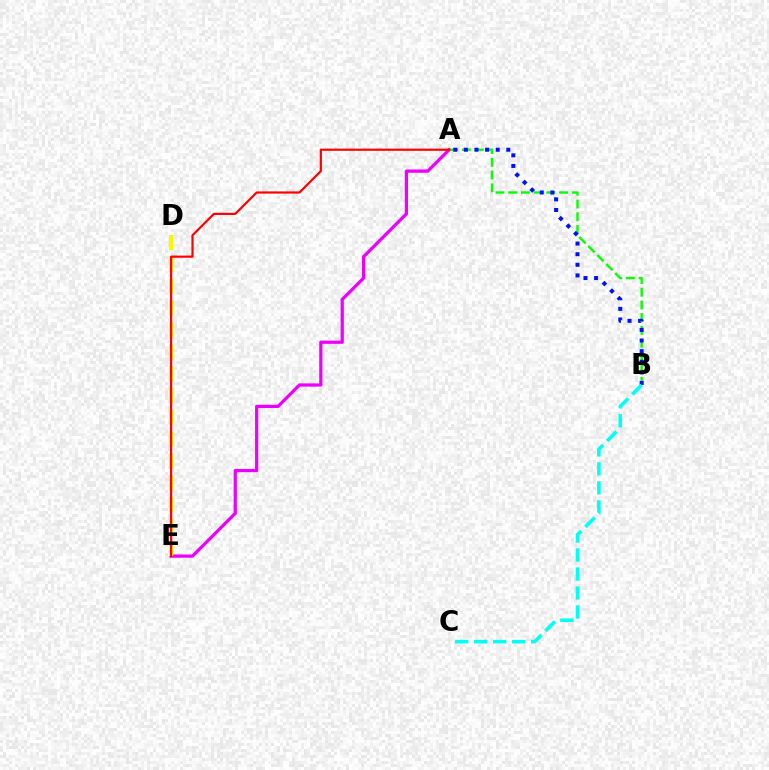{('A', 'E'): [{'color': '#ee00ff', 'line_style': 'solid', 'thickness': 2.33}, {'color': '#ff0000', 'line_style': 'solid', 'thickness': 1.57}], ('A', 'B'): [{'color': '#08ff00', 'line_style': 'dashed', 'thickness': 1.73}, {'color': '#0010ff', 'line_style': 'dotted', 'thickness': 2.88}], ('D', 'E'): [{'color': '#fcf500', 'line_style': 'dashed', 'thickness': 2.97}], ('B', 'C'): [{'color': '#00fff6', 'line_style': 'dashed', 'thickness': 2.58}]}